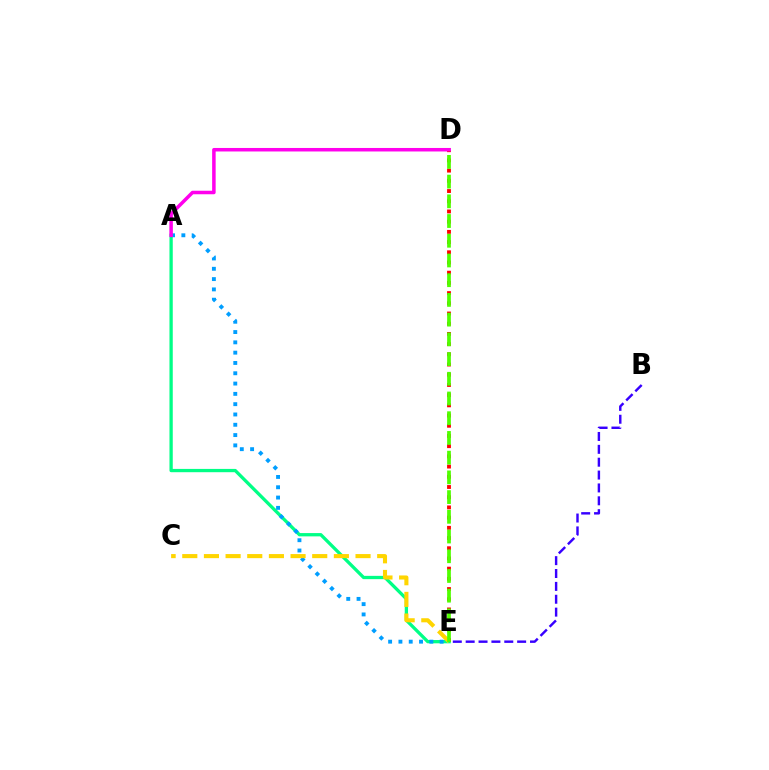{('A', 'E'): [{'color': '#00ff86', 'line_style': 'solid', 'thickness': 2.37}, {'color': '#009eff', 'line_style': 'dotted', 'thickness': 2.8}], ('D', 'E'): [{'color': '#ff0000', 'line_style': 'dotted', 'thickness': 2.77}, {'color': '#4fff00', 'line_style': 'dashed', 'thickness': 2.68}], ('B', 'E'): [{'color': '#3700ff', 'line_style': 'dashed', 'thickness': 1.75}], ('C', 'E'): [{'color': '#ffd500', 'line_style': 'dashed', 'thickness': 2.94}], ('A', 'D'): [{'color': '#ff00ed', 'line_style': 'solid', 'thickness': 2.53}]}